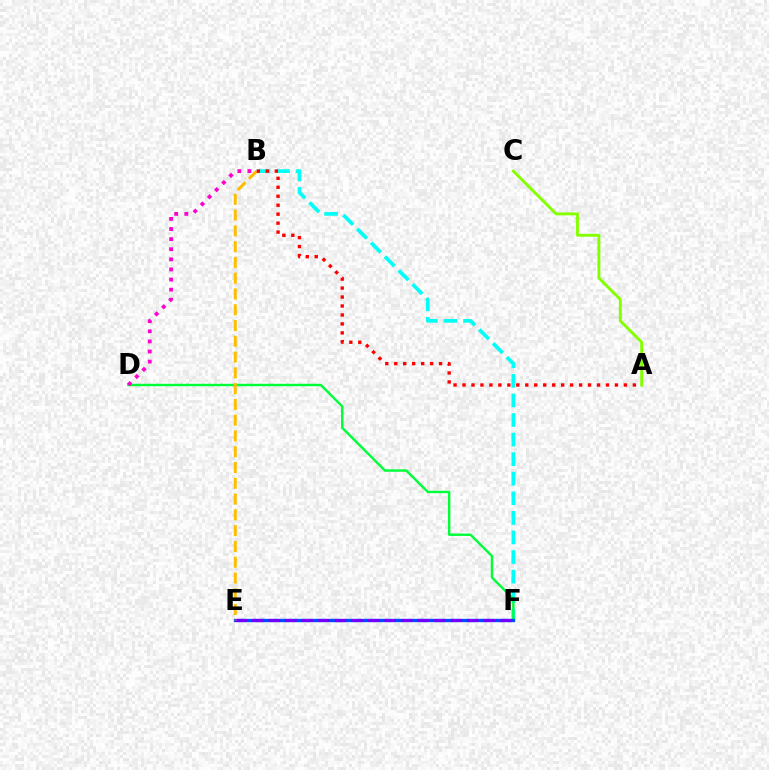{('B', 'F'): [{'color': '#00fff6', 'line_style': 'dashed', 'thickness': 2.66}], ('A', 'C'): [{'color': '#84ff00', 'line_style': 'solid', 'thickness': 2.08}], ('D', 'F'): [{'color': '#00ff39', 'line_style': 'solid', 'thickness': 1.74}], ('E', 'F'): [{'color': '#004bff', 'line_style': 'solid', 'thickness': 2.4}, {'color': '#7200ff', 'line_style': 'dashed', 'thickness': 2.25}], ('B', 'D'): [{'color': '#ff00cf', 'line_style': 'dotted', 'thickness': 2.75}], ('B', 'E'): [{'color': '#ffbd00', 'line_style': 'dashed', 'thickness': 2.14}], ('A', 'B'): [{'color': '#ff0000', 'line_style': 'dotted', 'thickness': 2.44}]}